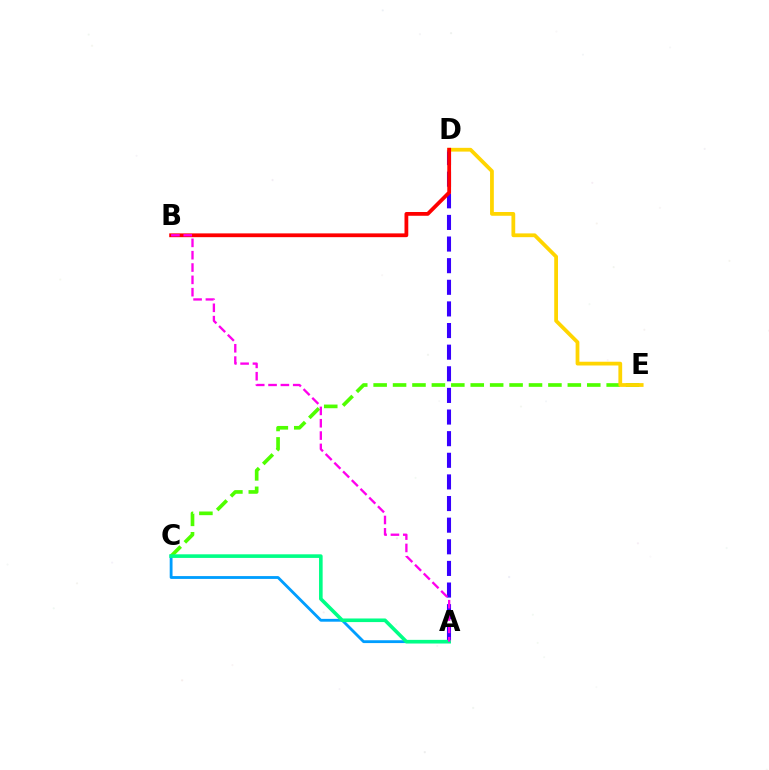{('A', 'C'): [{'color': '#009eff', 'line_style': 'solid', 'thickness': 2.04}, {'color': '#00ff86', 'line_style': 'solid', 'thickness': 2.6}], ('A', 'D'): [{'color': '#3700ff', 'line_style': 'dashed', 'thickness': 2.94}], ('C', 'E'): [{'color': '#4fff00', 'line_style': 'dashed', 'thickness': 2.64}], ('D', 'E'): [{'color': '#ffd500', 'line_style': 'solid', 'thickness': 2.71}], ('B', 'D'): [{'color': '#ff0000', 'line_style': 'solid', 'thickness': 2.73}], ('A', 'B'): [{'color': '#ff00ed', 'line_style': 'dashed', 'thickness': 1.68}]}